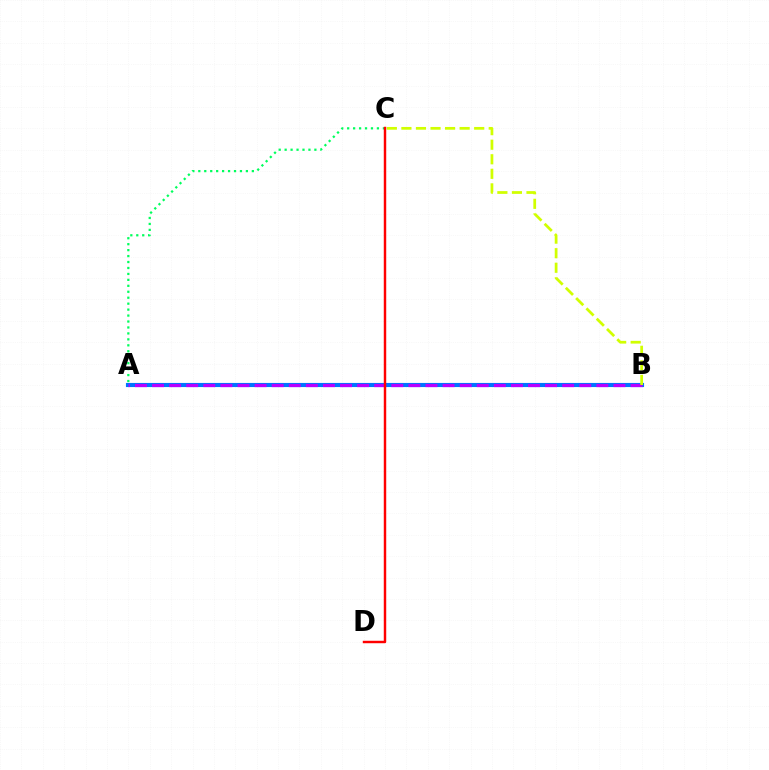{('A', 'B'): [{'color': '#0074ff', 'line_style': 'solid', 'thickness': 2.97}, {'color': '#b900ff', 'line_style': 'dashed', 'thickness': 2.32}], ('B', 'C'): [{'color': '#d1ff00', 'line_style': 'dashed', 'thickness': 1.98}], ('A', 'C'): [{'color': '#00ff5c', 'line_style': 'dotted', 'thickness': 1.62}], ('C', 'D'): [{'color': '#ff0000', 'line_style': 'solid', 'thickness': 1.76}]}